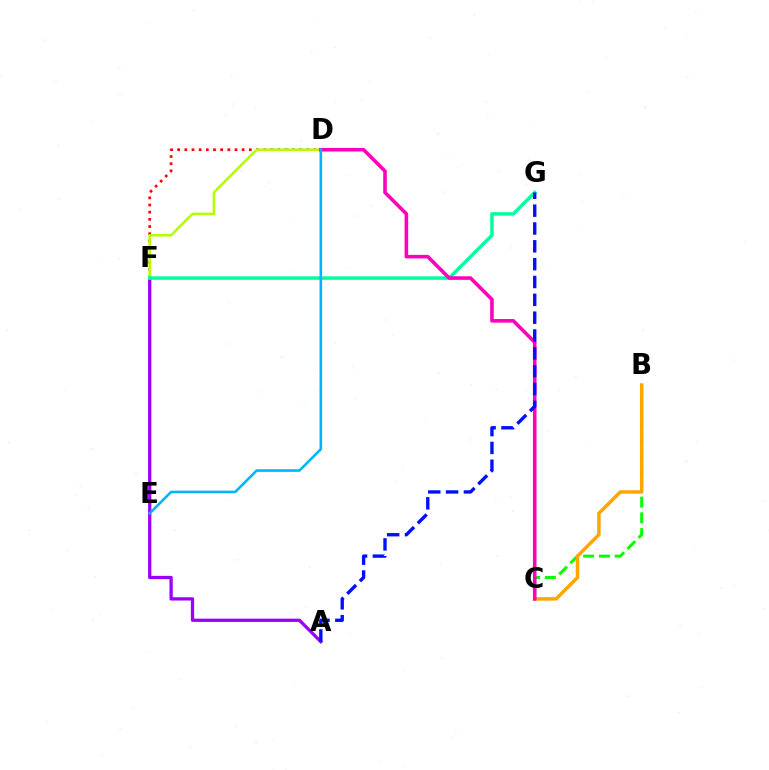{('B', 'C'): [{'color': '#08ff00', 'line_style': 'dashed', 'thickness': 2.14}, {'color': '#ffa500', 'line_style': 'solid', 'thickness': 2.49}], ('D', 'F'): [{'color': '#ff0000', 'line_style': 'dotted', 'thickness': 1.95}, {'color': '#b3ff00', 'line_style': 'solid', 'thickness': 1.83}], ('A', 'F'): [{'color': '#9b00ff', 'line_style': 'solid', 'thickness': 2.36}], ('F', 'G'): [{'color': '#00ff9d', 'line_style': 'solid', 'thickness': 2.49}], ('C', 'D'): [{'color': '#ff00bd', 'line_style': 'solid', 'thickness': 2.58}], ('A', 'G'): [{'color': '#0010ff', 'line_style': 'dashed', 'thickness': 2.42}], ('D', 'E'): [{'color': '#00b5ff', 'line_style': 'solid', 'thickness': 1.87}]}